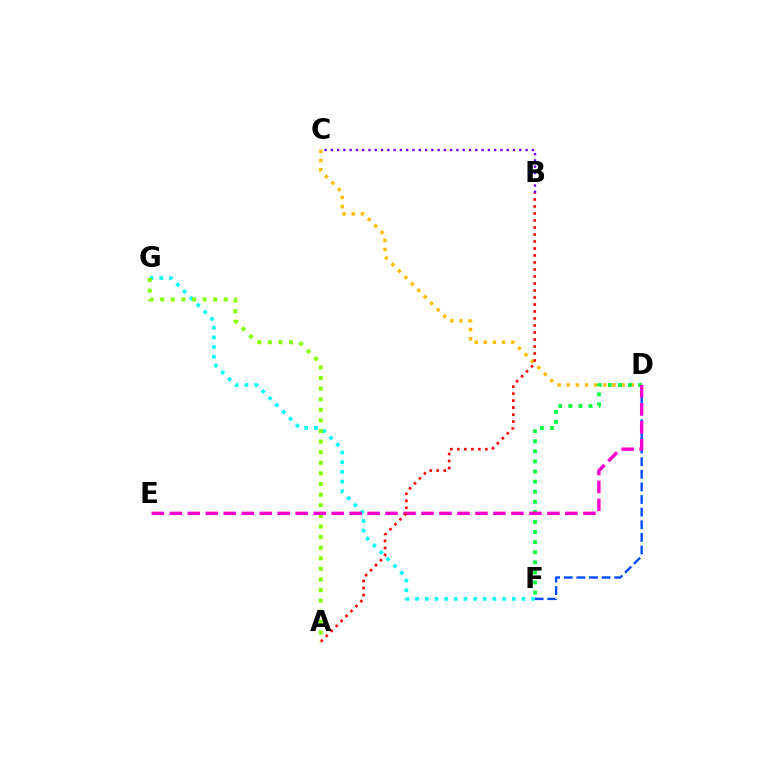{('F', 'G'): [{'color': '#00fff6', 'line_style': 'dotted', 'thickness': 2.63}], ('D', 'F'): [{'color': '#004bff', 'line_style': 'dashed', 'thickness': 1.72}, {'color': '#00ff39', 'line_style': 'dotted', 'thickness': 2.74}], ('A', 'G'): [{'color': '#84ff00', 'line_style': 'dotted', 'thickness': 2.88}], ('C', 'D'): [{'color': '#ffbd00', 'line_style': 'dotted', 'thickness': 2.48}], ('D', 'E'): [{'color': '#ff00cf', 'line_style': 'dashed', 'thickness': 2.44}], ('A', 'B'): [{'color': '#ff0000', 'line_style': 'dotted', 'thickness': 1.9}], ('B', 'C'): [{'color': '#7200ff', 'line_style': 'dotted', 'thickness': 1.71}]}